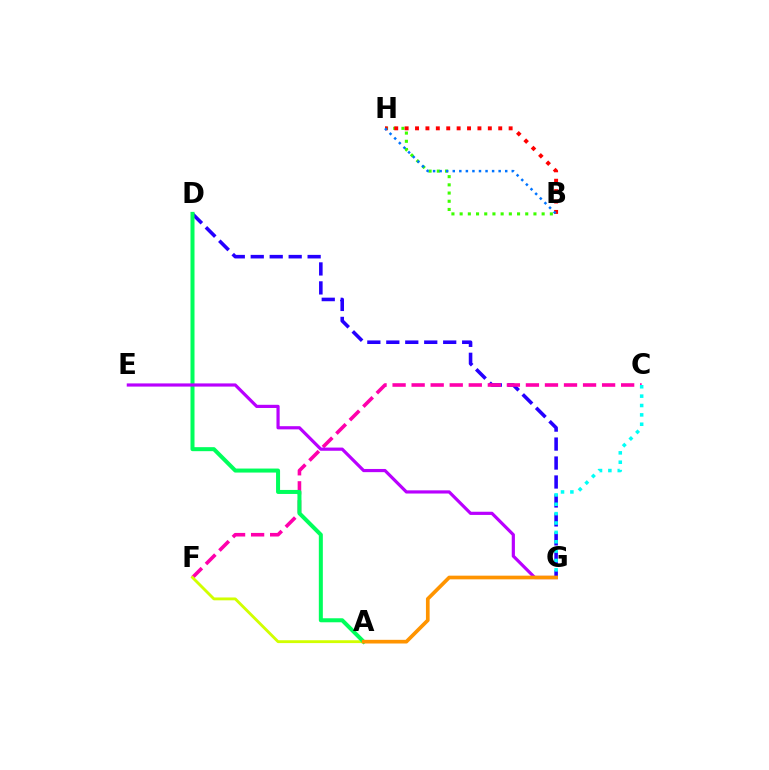{('B', 'H'): [{'color': '#3dff00', 'line_style': 'dotted', 'thickness': 2.23}, {'color': '#ff0000', 'line_style': 'dotted', 'thickness': 2.83}, {'color': '#0074ff', 'line_style': 'dotted', 'thickness': 1.78}], ('D', 'G'): [{'color': '#2500ff', 'line_style': 'dashed', 'thickness': 2.58}], ('C', 'F'): [{'color': '#ff00ac', 'line_style': 'dashed', 'thickness': 2.59}], ('A', 'F'): [{'color': '#d1ff00', 'line_style': 'solid', 'thickness': 2.05}], ('A', 'D'): [{'color': '#00ff5c', 'line_style': 'solid', 'thickness': 2.89}], ('E', 'G'): [{'color': '#b900ff', 'line_style': 'solid', 'thickness': 2.29}], ('A', 'G'): [{'color': '#ff9400', 'line_style': 'solid', 'thickness': 2.65}], ('C', 'G'): [{'color': '#00fff6', 'line_style': 'dotted', 'thickness': 2.55}]}